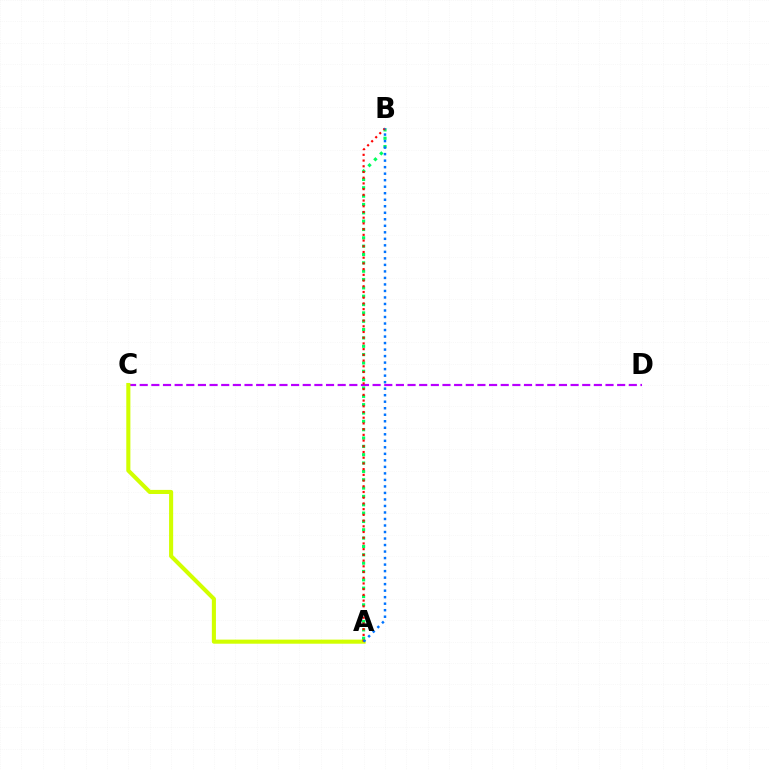{('C', 'D'): [{'color': '#b900ff', 'line_style': 'dashed', 'thickness': 1.58}], ('A', 'B'): [{'color': '#00ff5c', 'line_style': 'dotted', 'thickness': 2.27}, {'color': '#ff0000', 'line_style': 'dotted', 'thickness': 1.55}, {'color': '#0074ff', 'line_style': 'dotted', 'thickness': 1.77}], ('A', 'C'): [{'color': '#d1ff00', 'line_style': 'solid', 'thickness': 2.94}]}